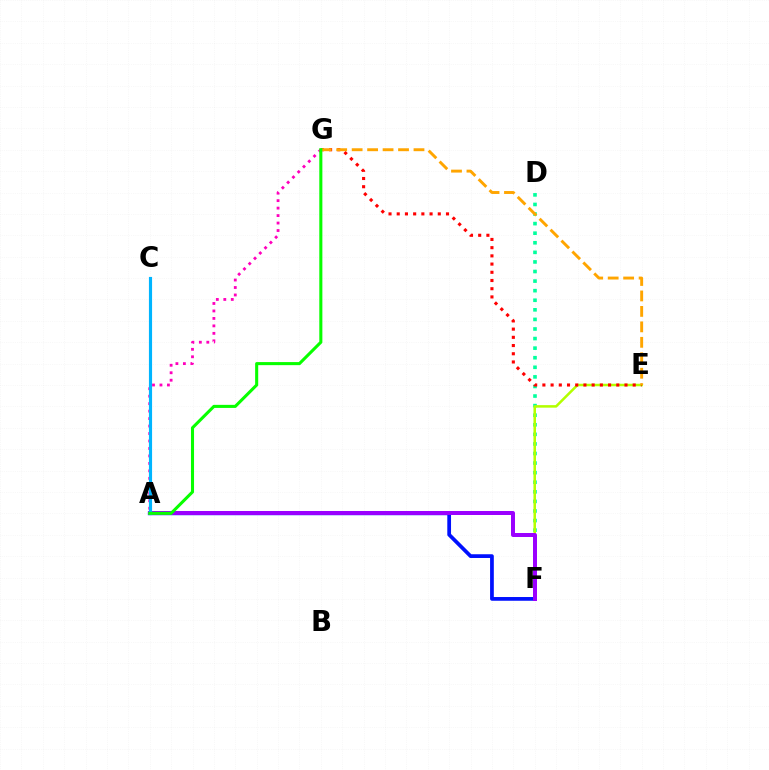{('D', 'F'): [{'color': '#00ff9d', 'line_style': 'dotted', 'thickness': 2.6}], ('E', 'F'): [{'color': '#b3ff00', 'line_style': 'solid', 'thickness': 1.82}], ('E', 'G'): [{'color': '#ff0000', 'line_style': 'dotted', 'thickness': 2.23}, {'color': '#ffa500', 'line_style': 'dashed', 'thickness': 2.1}], ('A', 'G'): [{'color': '#ff00bd', 'line_style': 'dotted', 'thickness': 2.03}, {'color': '#08ff00', 'line_style': 'solid', 'thickness': 2.21}], ('A', 'F'): [{'color': '#0010ff', 'line_style': 'solid', 'thickness': 2.69}, {'color': '#9b00ff', 'line_style': 'solid', 'thickness': 2.87}], ('A', 'C'): [{'color': '#00b5ff', 'line_style': 'solid', 'thickness': 2.27}]}